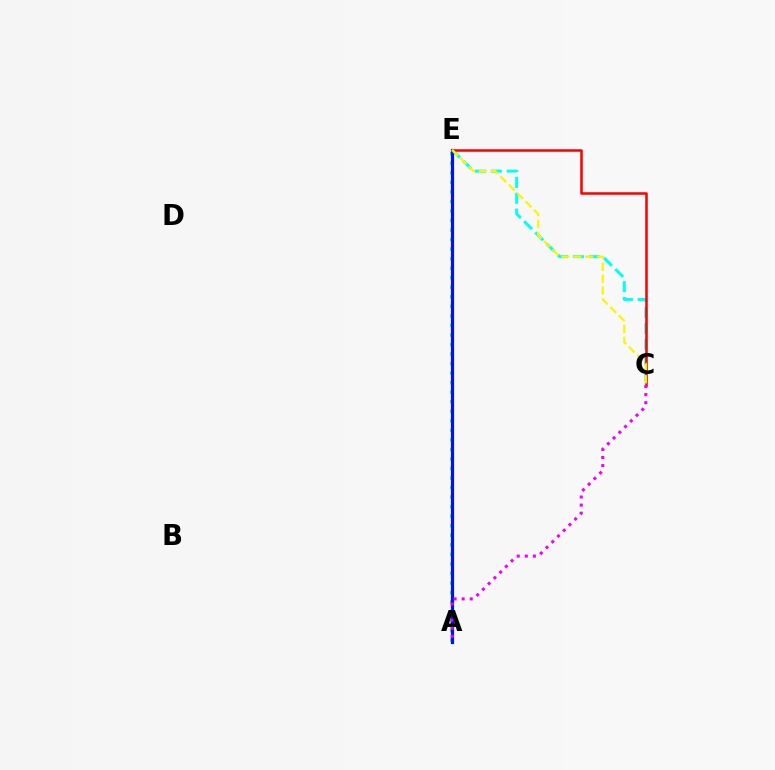{('A', 'E'): [{'color': '#08ff00', 'line_style': 'dotted', 'thickness': 2.59}, {'color': '#0010ff', 'line_style': 'solid', 'thickness': 2.29}], ('C', 'E'): [{'color': '#00fff6', 'line_style': 'dashed', 'thickness': 2.15}, {'color': '#ff0000', 'line_style': 'solid', 'thickness': 1.82}, {'color': '#fcf500', 'line_style': 'dashed', 'thickness': 1.61}], ('A', 'C'): [{'color': '#ee00ff', 'line_style': 'dotted', 'thickness': 2.2}]}